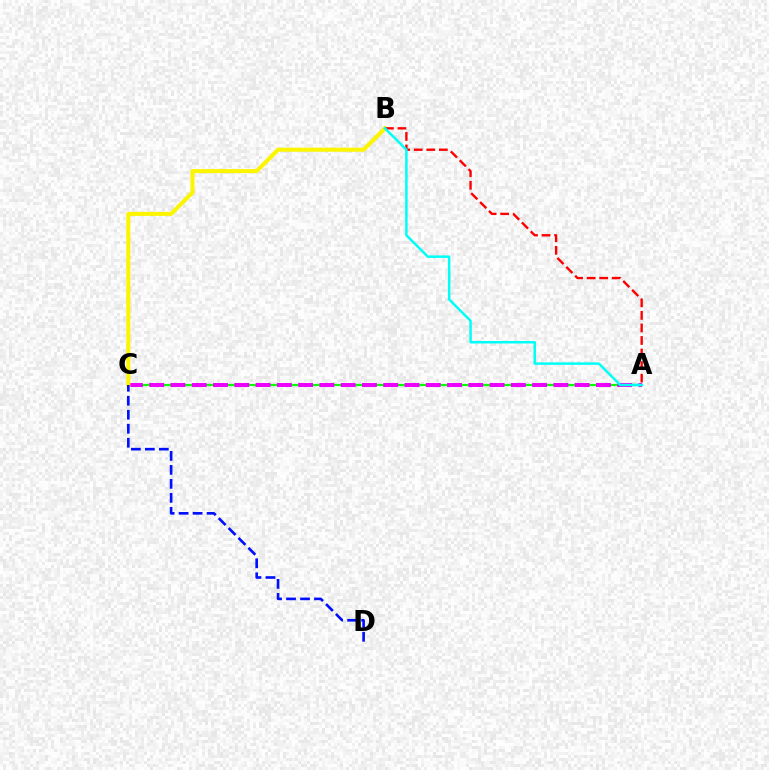{('A', 'C'): [{'color': '#08ff00', 'line_style': 'solid', 'thickness': 1.62}, {'color': '#ee00ff', 'line_style': 'dashed', 'thickness': 2.89}], ('B', 'C'): [{'color': '#fcf500', 'line_style': 'solid', 'thickness': 2.91}], ('A', 'B'): [{'color': '#ff0000', 'line_style': 'dashed', 'thickness': 1.71}, {'color': '#00fff6', 'line_style': 'solid', 'thickness': 1.79}], ('C', 'D'): [{'color': '#0010ff', 'line_style': 'dashed', 'thickness': 1.9}]}